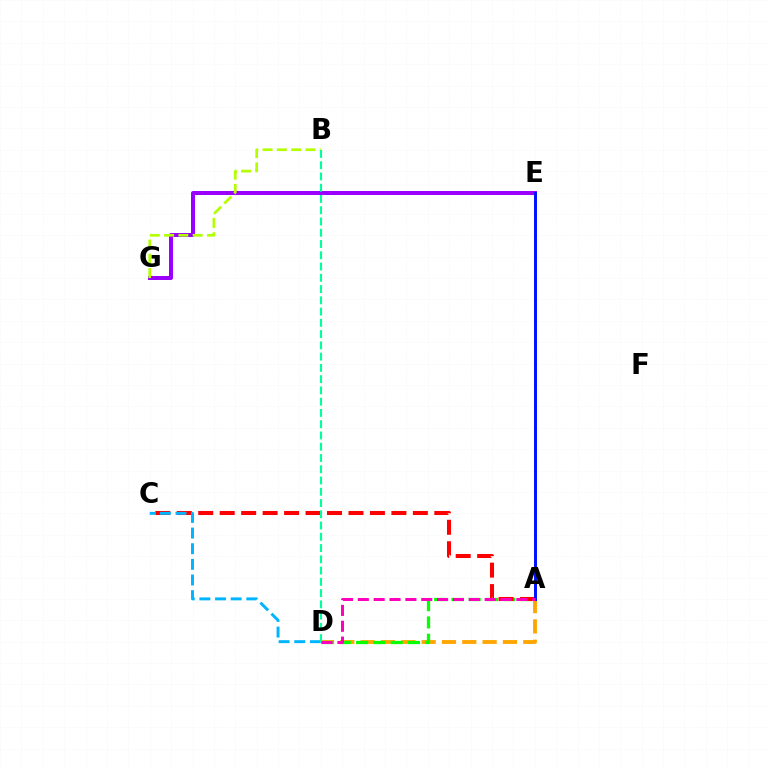{('A', 'D'): [{'color': '#ffa500', 'line_style': 'dashed', 'thickness': 2.76}, {'color': '#08ff00', 'line_style': 'dashed', 'thickness': 2.35}, {'color': '#ff00bd', 'line_style': 'dashed', 'thickness': 2.15}], ('E', 'G'): [{'color': '#9b00ff', 'line_style': 'solid', 'thickness': 2.87}], ('B', 'G'): [{'color': '#b3ff00', 'line_style': 'dashed', 'thickness': 1.94}], ('A', 'C'): [{'color': '#ff0000', 'line_style': 'dashed', 'thickness': 2.92}], ('C', 'D'): [{'color': '#00b5ff', 'line_style': 'dashed', 'thickness': 2.12}], ('B', 'D'): [{'color': '#00ff9d', 'line_style': 'dashed', 'thickness': 1.53}], ('A', 'E'): [{'color': '#0010ff', 'line_style': 'solid', 'thickness': 2.12}]}